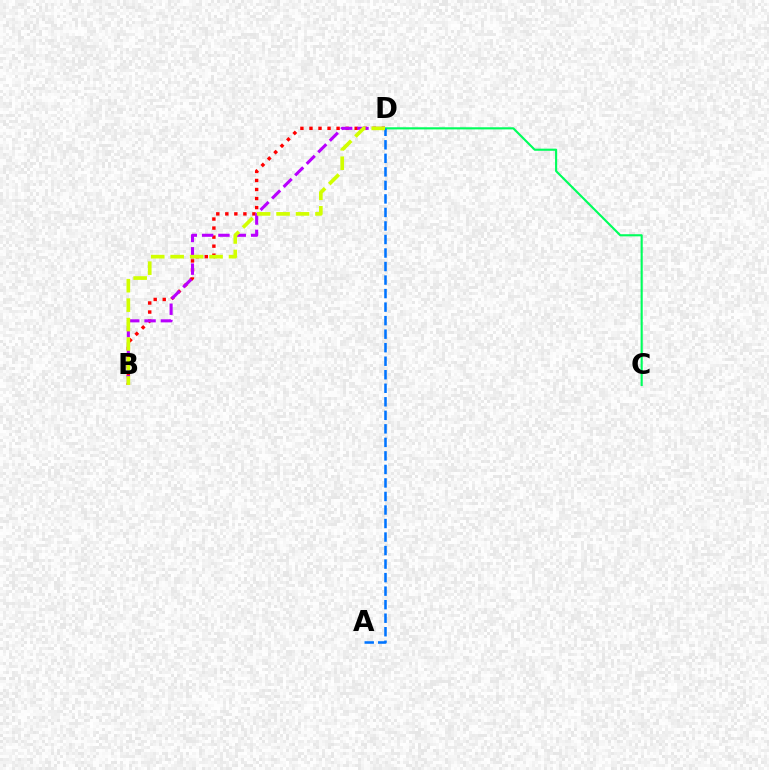{('B', 'D'): [{'color': '#ff0000', 'line_style': 'dotted', 'thickness': 2.46}, {'color': '#b900ff', 'line_style': 'dashed', 'thickness': 2.22}, {'color': '#d1ff00', 'line_style': 'dashed', 'thickness': 2.64}], ('C', 'D'): [{'color': '#00ff5c', 'line_style': 'solid', 'thickness': 1.54}], ('A', 'D'): [{'color': '#0074ff', 'line_style': 'dashed', 'thickness': 1.84}]}